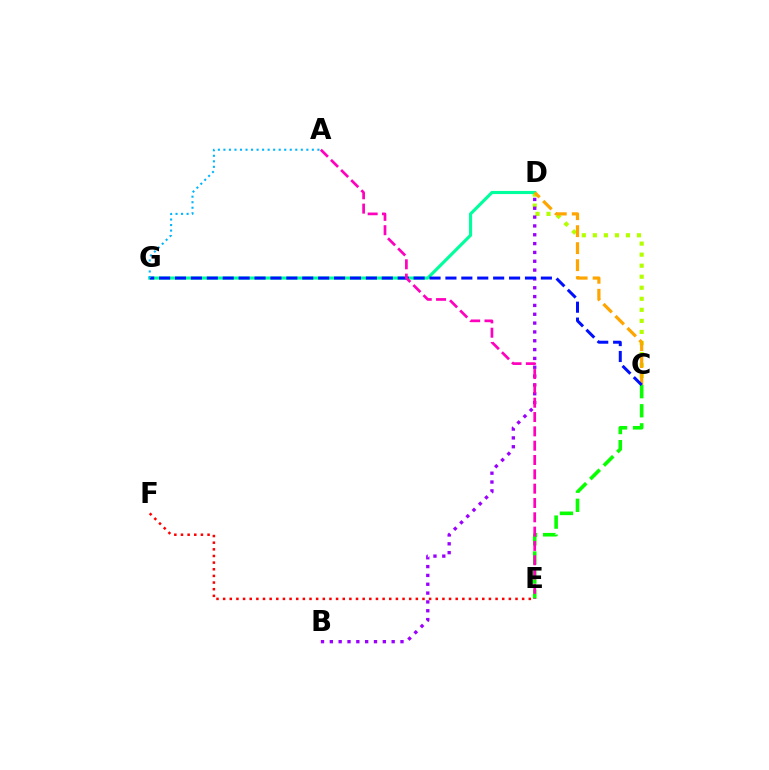{('C', 'D'): [{'color': '#b3ff00', 'line_style': 'dotted', 'thickness': 3.0}, {'color': '#ffa500', 'line_style': 'dashed', 'thickness': 2.31}], ('B', 'D'): [{'color': '#9b00ff', 'line_style': 'dotted', 'thickness': 2.4}], ('E', 'F'): [{'color': '#ff0000', 'line_style': 'dotted', 'thickness': 1.81}], ('D', 'G'): [{'color': '#00ff9d', 'line_style': 'solid', 'thickness': 2.25}], ('C', 'E'): [{'color': '#08ff00', 'line_style': 'dashed', 'thickness': 2.59}], ('C', 'G'): [{'color': '#0010ff', 'line_style': 'dashed', 'thickness': 2.16}], ('A', 'G'): [{'color': '#00b5ff', 'line_style': 'dotted', 'thickness': 1.5}], ('A', 'E'): [{'color': '#ff00bd', 'line_style': 'dashed', 'thickness': 1.95}]}